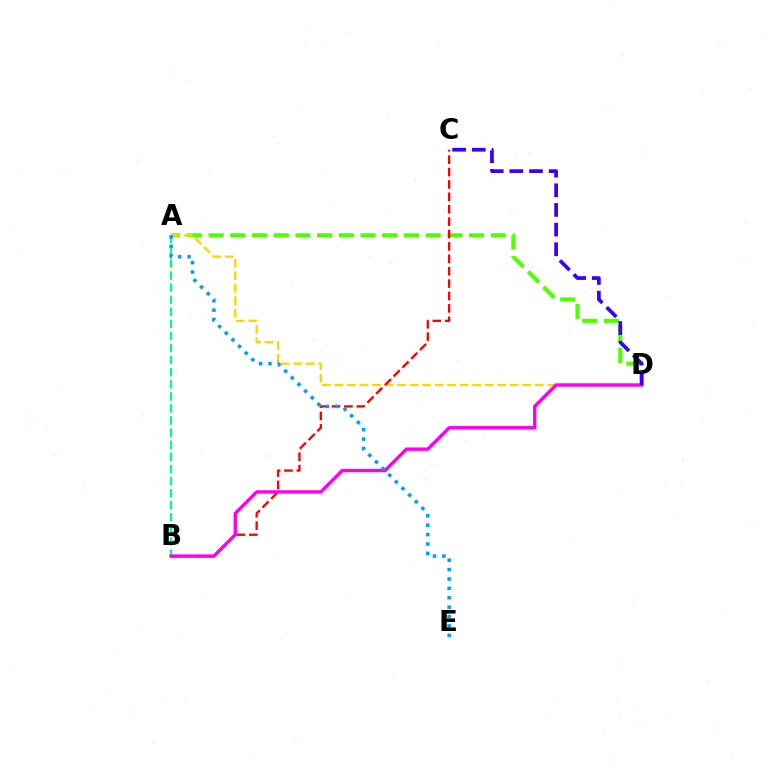{('A', 'D'): [{'color': '#4fff00', 'line_style': 'dashed', 'thickness': 2.95}, {'color': '#ffd500', 'line_style': 'dashed', 'thickness': 1.7}], ('A', 'B'): [{'color': '#00ff86', 'line_style': 'dashed', 'thickness': 1.64}], ('B', 'C'): [{'color': '#ff0000', 'line_style': 'dashed', 'thickness': 1.68}], ('B', 'D'): [{'color': '#ff00ed', 'line_style': 'solid', 'thickness': 2.45}], ('C', 'D'): [{'color': '#3700ff', 'line_style': 'dashed', 'thickness': 2.67}], ('A', 'E'): [{'color': '#009eff', 'line_style': 'dotted', 'thickness': 2.55}]}